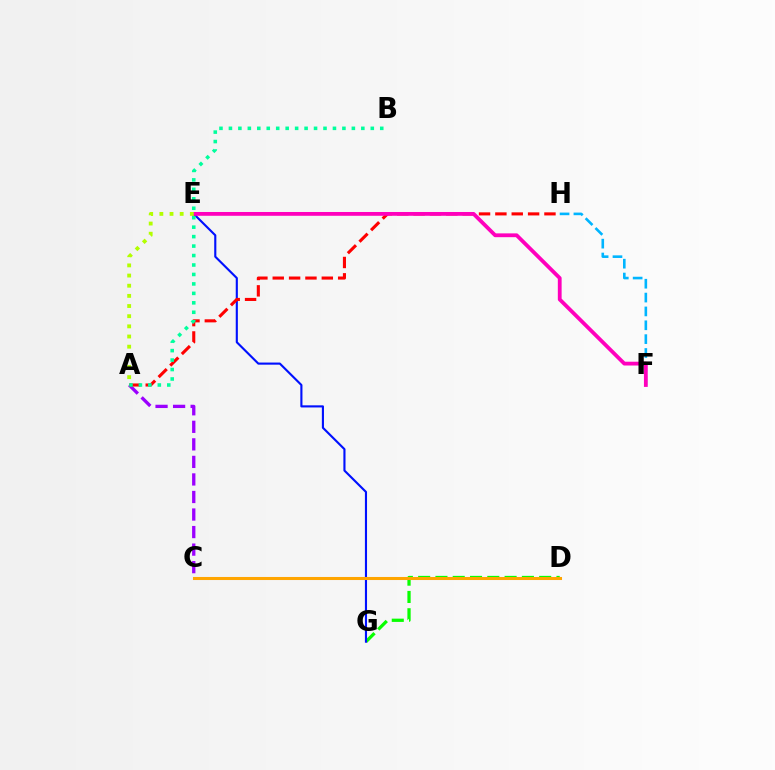{('D', 'G'): [{'color': '#08ff00', 'line_style': 'dashed', 'thickness': 2.35}], ('A', 'C'): [{'color': '#9b00ff', 'line_style': 'dashed', 'thickness': 2.38}], ('E', 'G'): [{'color': '#0010ff', 'line_style': 'solid', 'thickness': 1.53}], ('A', 'H'): [{'color': '#ff0000', 'line_style': 'dashed', 'thickness': 2.22}], ('F', 'H'): [{'color': '#00b5ff', 'line_style': 'dashed', 'thickness': 1.88}], ('A', 'B'): [{'color': '#00ff9d', 'line_style': 'dotted', 'thickness': 2.57}], ('E', 'F'): [{'color': '#ff00bd', 'line_style': 'solid', 'thickness': 2.74}], ('A', 'E'): [{'color': '#b3ff00', 'line_style': 'dotted', 'thickness': 2.76}], ('C', 'D'): [{'color': '#ffa500', 'line_style': 'solid', 'thickness': 2.2}]}